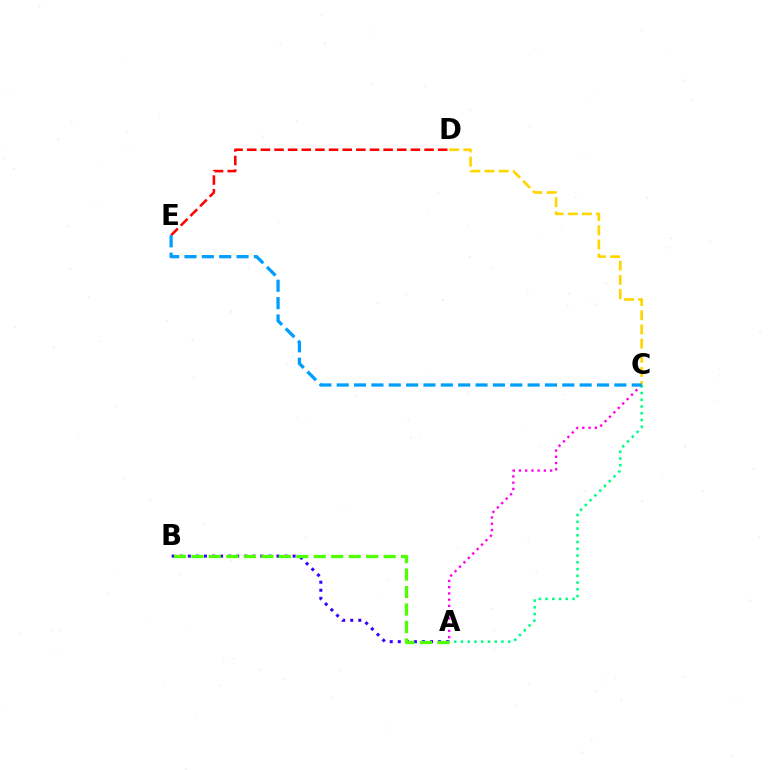{('A', 'C'): [{'color': '#ff00ed', 'line_style': 'dotted', 'thickness': 1.7}, {'color': '#00ff86', 'line_style': 'dotted', 'thickness': 1.84}], ('C', 'D'): [{'color': '#ffd500', 'line_style': 'dashed', 'thickness': 1.93}], ('D', 'E'): [{'color': '#ff0000', 'line_style': 'dashed', 'thickness': 1.85}], ('C', 'E'): [{'color': '#009eff', 'line_style': 'dashed', 'thickness': 2.36}], ('A', 'B'): [{'color': '#3700ff', 'line_style': 'dotted', 'thickness': 2.19}, {'color': '#4fff00', 'line_style': 'dashed', 'thickness': 2.37}]}